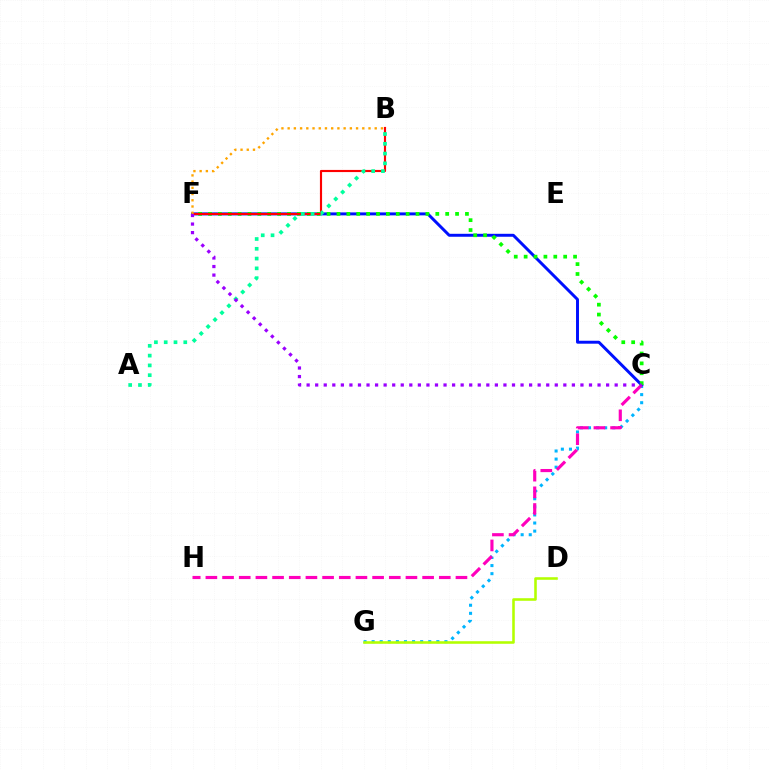{('C', 'G'): [{'color': '#00b5ff', 'line_style': 'dotted', 'thickness': 2.2}], ('C', 'F'): [{'color': '#0010ff', 'line_style': 'solid', 'thickness': 2.13}, {'color': '#08ff00', 'line_style': 'dotted', 'thickness': 2.69}, {'color': '#9b00ff', 'line_style': 'dotted', 'thickness': 2.32}], ('C', 'H'): [{'color': '#ff00bd', 'line_style': 'dashed', 'thickness': 2.26}], ('D', 'G'): [{'color': '#b3ff00', 'line_style': 'solid', 'thickness': 1.85}], ('B', 'F'): [{'color': '#ff0000', 'line_style': 'solid', 'thickness': 1.55}, {'color': '#ffa500', 'line_style': 'dotted', 'thickness': 1.69}], ('A', 'B'): [{'color': '#00ff9d', 'line_style': 'dotted', 'thickness': 2.66}]}